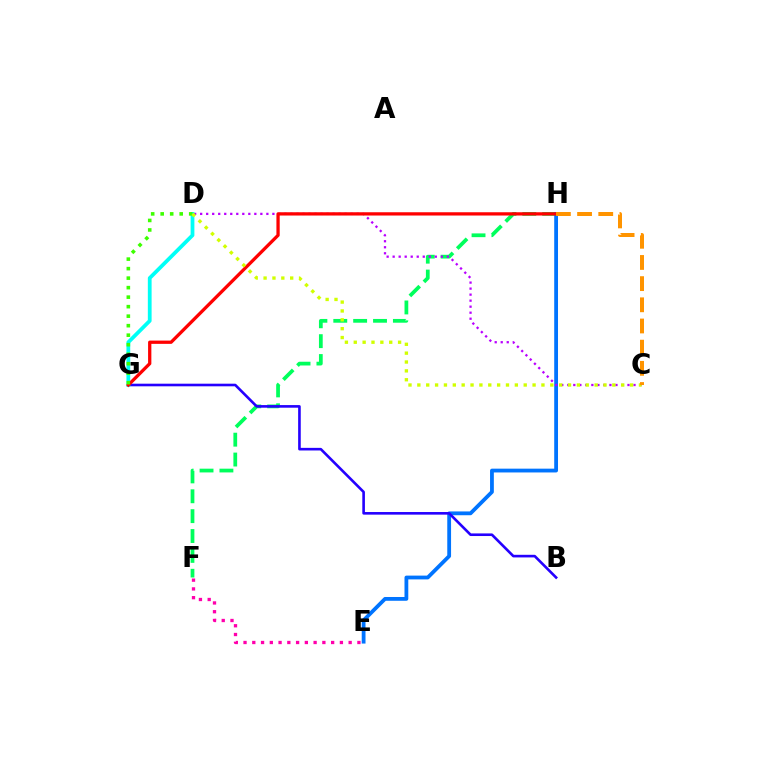{('F', 'H'): [{'color': '#00ff5c', 'line_style': 'dashed', 'thickness': 2.7}], ('E', 'F'): [{'color': '#ff00ac', 'line_style': 'dotted', 'thickness': 2.38}], ('E', 'H'): [{'color': '#0074ff', 'line_style': 'solid', 'thickness': 2.73}], ('B', 'G'): [{'color': '#2500ff', 'line_style': 'solid', 'thickness': 1.89}], ('C', 'D'): [{'color': '#b900ff', 'line_style': 'dotted', 'thickness': 1.64}, {'color': '#d1ff00', 'line_style': 'dotted', 'thickness': 2.41}], ('D', 'G'): [{'color': '#00fff6', 'line_style': 'solid', 'thickness': 2.72}, {'color': '#3dff00', 'line_style': 'dotted', 'thickness': 2.58}], ('G', 'H'): [{'color': '#ff0000', 'line_style': 'solid', 'thickness': 2.36}], ('C', 'H'): [{'color': '#ff9400', 'line_style': 'dashed', 'thickness': 2.88}]}